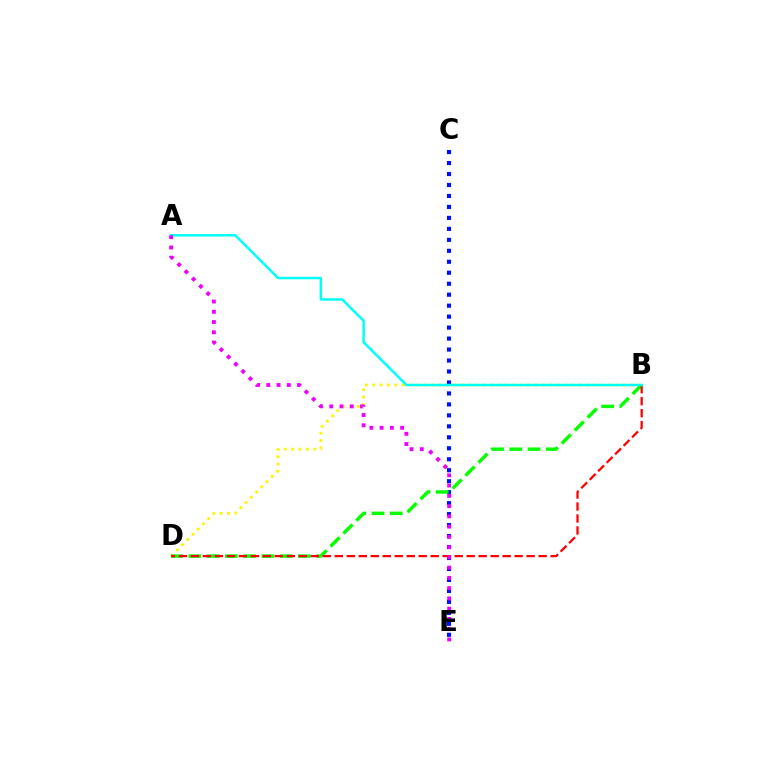{('B', 'D'): [{'color': '#fcf500', 'line_style': 'dotted', 'thickness': 2.0}, {'color': '#08ff00', 'line_style': 'dashed', 'thickness': 2.48}, {'color': '#ff0000', 'line_style': 'dashed', 'thickness': 1.63}], ('C', 'E'): [{'color': '#0010ff', 'line_style': 'dotted', 'thickness': 2.98}], ('A', 'B'): [{'color': '#00fff6', 'line_style': 'solid', 'thickness': 1.79}], ('A', 'E'): [{'color': '#ee00ff', 'line_style': 'dotted', 'thickness': 2.79}]}